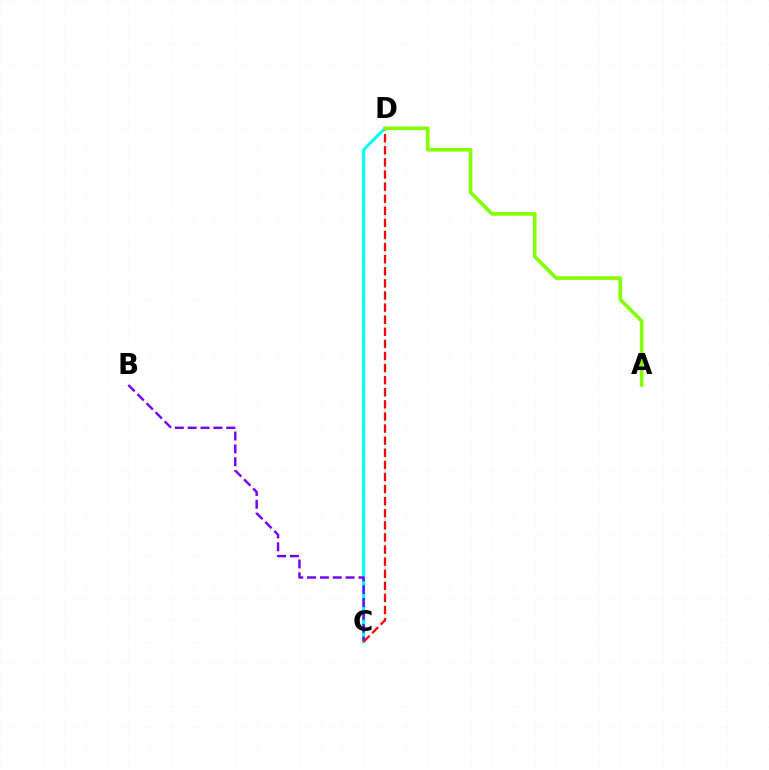{('C', 'D'): [{'color': '#00fff6', 'line_style': 'solid', 'thickness': 2.22}, {'color': '#ff0000', 'line_style': 'dashed', 'thickness': 1.64}], ('B', 'C'): [{'color': '#7200ff', 'line_style': 'dashed', 'thickness': 1.75}], ('A', 'D'): [{'color': '#84ff00', 'line_style': 'solid', 'thickness': 2.62}]}